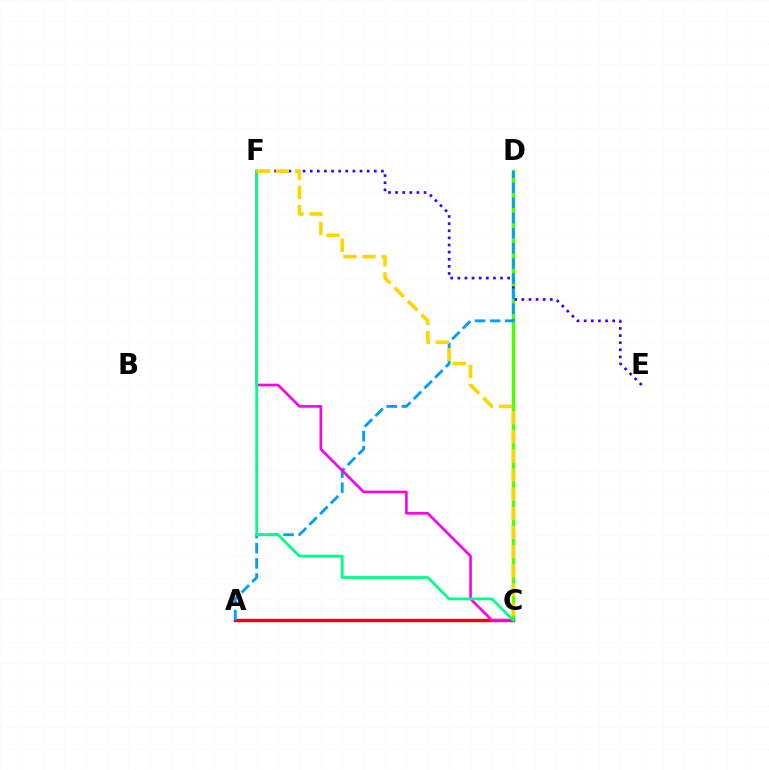{('C', 'D'): [{'color': '#4fff00', 'line_style': 'solid', 'thickness': 2.51}], ('A', 'C'): [{'color': '#ff0000', 'line_style': 'solid', 'thickness': 2.45}], ('E', 'F'): [{'color': '#3700ff', 'line_style': 'dotted', 'thickness': 1.93}], ('A', 'D'): [{'color': '#009eff', 'line_style': 'dashed', 'thickness': 2.05}], ('C', 'F'): [{'color': '#ff00ed', 'line_style': 'solid', 'thickness': 1.91}, {'color': '#00ff86', 'line_style': 'solid', 'thickness': 1.99}, {'color': '#ffd500', 'line_style': 'dashed', 'thickness': 2.6}]}